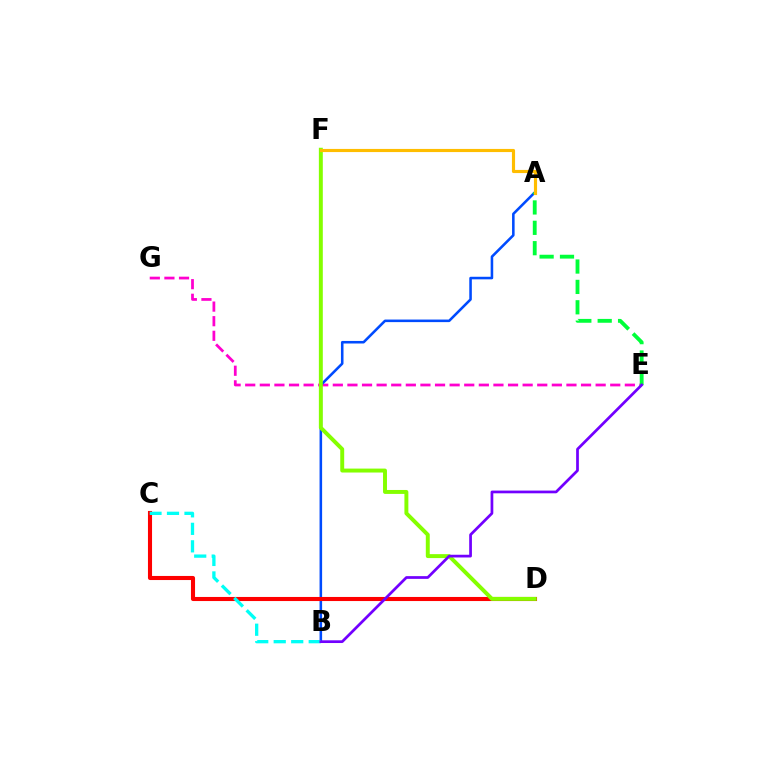{('E', 'G'): [{'color': '#ff00cf', 'line_style': 'dashed', 'thickness': 1.98}], ('A', 'B'): [{'color': '#004bff', 'line_style': 'solid', 'thickness': 1.84}], ('C', 'D'): [{'color': '#ff0000', 'line_style': 'solid', 'thickness': 2.94}], ('D', 'F'): [{'color': '#84ff00', 'line_style': 'solid', 'thickness': 2.84}], ('A', 'E'): [{'color': '#00ff39', 'line_style': 'dashed', 'thickness': 2.77}], ('A', 'F'): [{'color': '#ffbd00', 'line_style': 'solid', 'thickness': 2.27}], ('B', 'C'): [{'color': '#00fff6', 'line_style': 'dashed', 'thickness': 2.38}], ('B', 'E'): [{'color': '#7200ff', 'line_style': 'solid', 'thickness': 1.96}]}